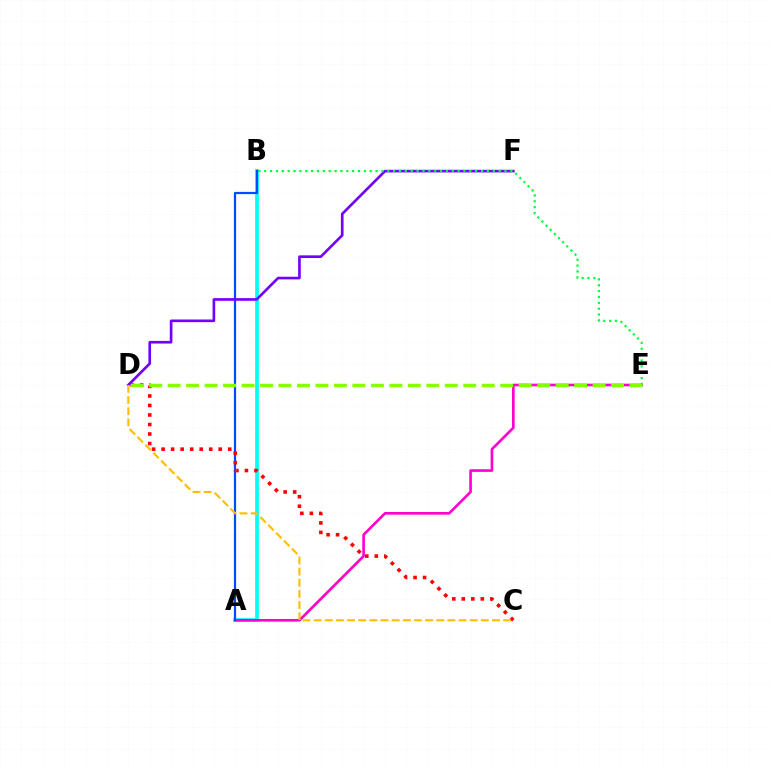{('A', 'B'): [{'color': '#00fff6', 'line_style': 'solid', 'thickness': 2.68}, {'color': '#004bff', 'line_style': 'solid', 'thickness': 1.6}], ('A', 'E'): [{'color': '#ff00cf', 'line_style': 'solid', 'thickness': 1.9}], ('C', 'D'): [{'color': '#ff0000', 'line_style': 'dotted', 'thickness': 2.59}, {'color': '#ffbd00', 'line_style': 'dashed', 'thickness': 1.51}], ('D', 'F'): [{'color': '#7200ff', 'line_style': 'solid', 'thickness': 1.91}], ('B', 'E'): [{'color': '#00ff39', 'line_style': 'dotted', 'thickness': 1.59}], ('D', 'E'): [{'color': '#84ff00', 'line_style': 'dashed', 'thickness': 2.51}]}